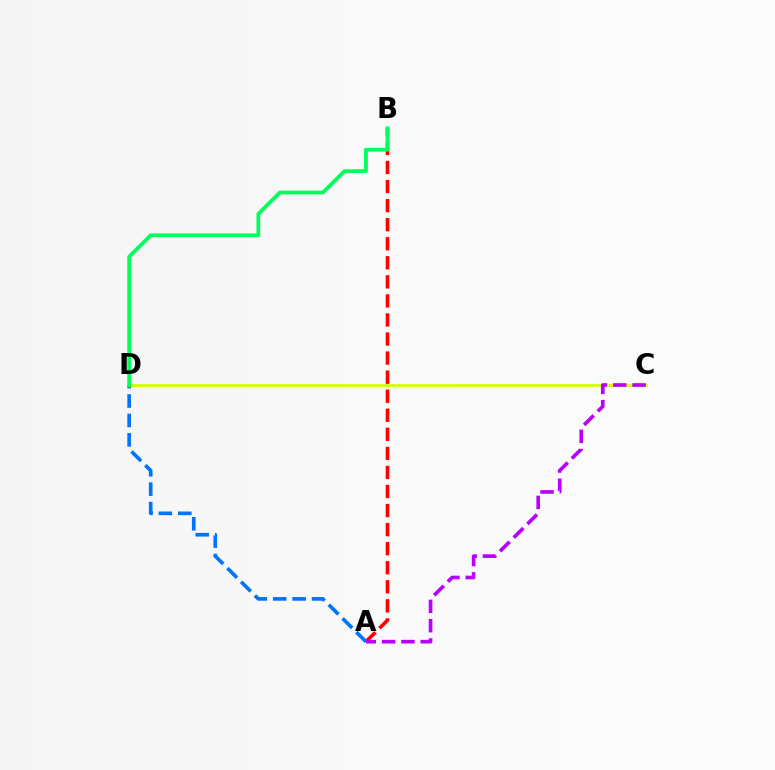{('A', 'B'): [{'color': '#ff0000', 'line_style': 'dashed', 'thickness': 2.59}], ('A', 'D'): [{'color': '#0074ff', 'line_style': 'dashed', 'thickness': 2.64}], ('C', 'D'): [{'color': '#d1ff00', 'line_style': 'solid', 'thickness': 1.99}], ('B', 'D'): [{'color': '#00ff5c', 'line_style': 'solid', 'thickness': 2.71}], ('A', 'C'): [{'color': '#b900ff', 'line_style': 'dashed', 'thickness': 2.62}]}